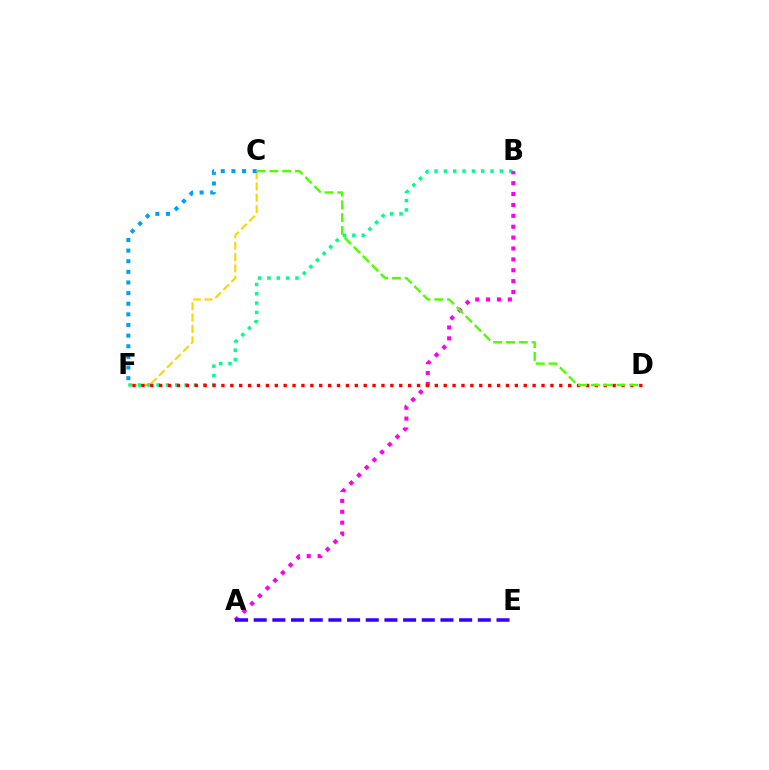{('C', 'F'): [{'color': '#ffd500', 'line_style': 'dashed', 'thickness': 1.54}, {'color': '#009eff', 'line_style': 'dotted', 'thickness': 2.89}], ('B', 'F'): [{'color': '#00ff86', 'line_style': 'dotted', 'thickness': 2.54}], ('A', 'B'): [{'color': '#ff00ed', 'line_style': 'dotted', 'thickness': 2.96}], ('D', 'F'): [{'color': '#ff0000', 'line_style': 'dotted', 'thickness': 2.42}], ('C', 'D'): [{'color': '#4fff00', 'line_style': 'dashed', 'thickness': 1.74}], ('A', 'E'): [{'color': '#3700ff', 'line_style': 'dashed', 'thickness': 2.54}]}